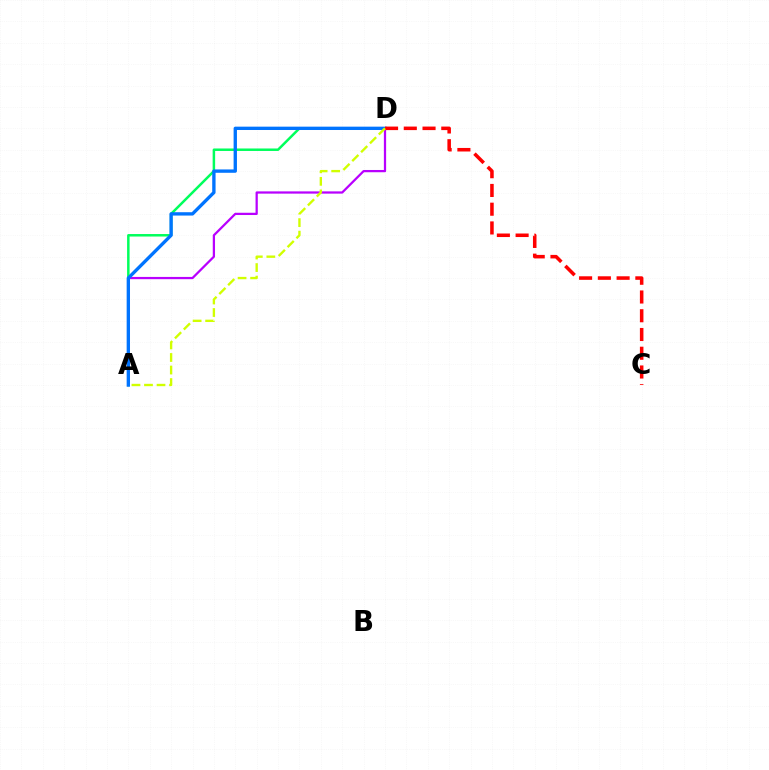{('A', 'D'): [{'color': '#b900ff', 'line_style': 'solid', 'thickness': 1.62}, {'color': '#00ff5c', 'line_style': 'solid', 'thickness': 1.79}, {'color': '#0074ff', 'line_style': 'solid', 'thickness': 2.41}, {'color': '#d1ff00', 'line_style': 'dashed', 'thickness': 1.7}], ('C', 'D'): [{'color': '#ff0000', 'line_style': 'dashed', 'thickness': 2.55}]}